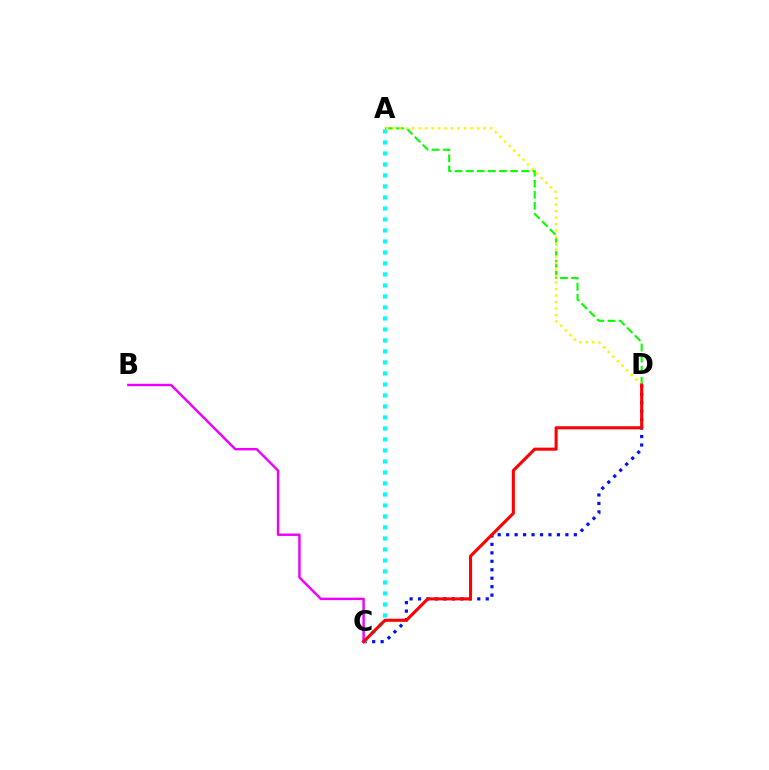{('C', 'D'): [{'color': '#0010ff', 'line_style': 'dotted', 'thickness': 2.3}, {'color': '#ff0000', 'line_style': 'solid', 'thickness': 2.22}], ('A', 'C'): [{'color': '#00fff6', 'line_style': 'dotted', 'thickness': 2.99}], ('B', 'C'): [{'color': '#ee00ff', 'line_style': 'solid', 'thickness': 1.75}], ('A', 'D'): [{'color': '#08ff00', 'line_style': 'dashed', 'thickness': 1.51}, {'color': '#fcf500', 'line_style': 'dotted', 'thickness': 1.76}]}